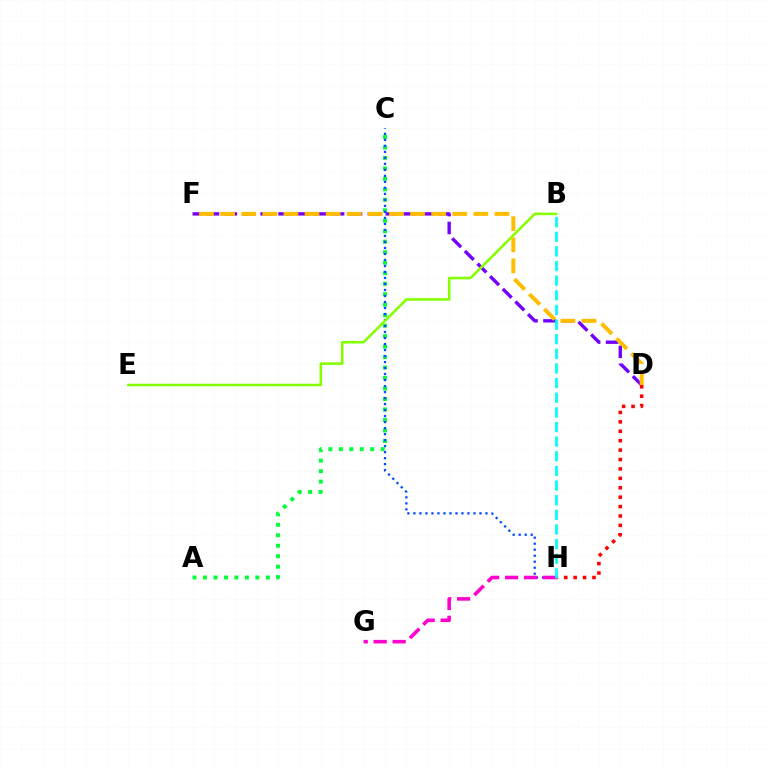{('A', 'C'): [{'color': '#00ff39', 'line_style': 'dotted', 'thickness': 2.85}], ('D', 'F'): [{'color': '#7200ff', 'line_style': 'dashed', 'thickness': 2.43}, {'color': '#ffbd00', 'line_style': 'dashed', 'thickness': 2.87}], ('C', 'H'): [{'color': '#004bff', 'line_style': 'dotted', 'thickness': 1.63}], ('D', 'H'): [{'color': '#ff0000', 'line_style': 'dotted', 'thickness': 2.56}], ('G', 'H'): [{'color': '#ff00cf', 'line_style': 'dashed', 'thickness': 2.57}], ('B', 'E'): [{'color': '#84ff00', 'line_style': 'solid', 'thickness': 1.85}], ('B', 'H'): [{'color': '#00fff6', 'line_style': 'dashed', 'thickness': 1.99}]}